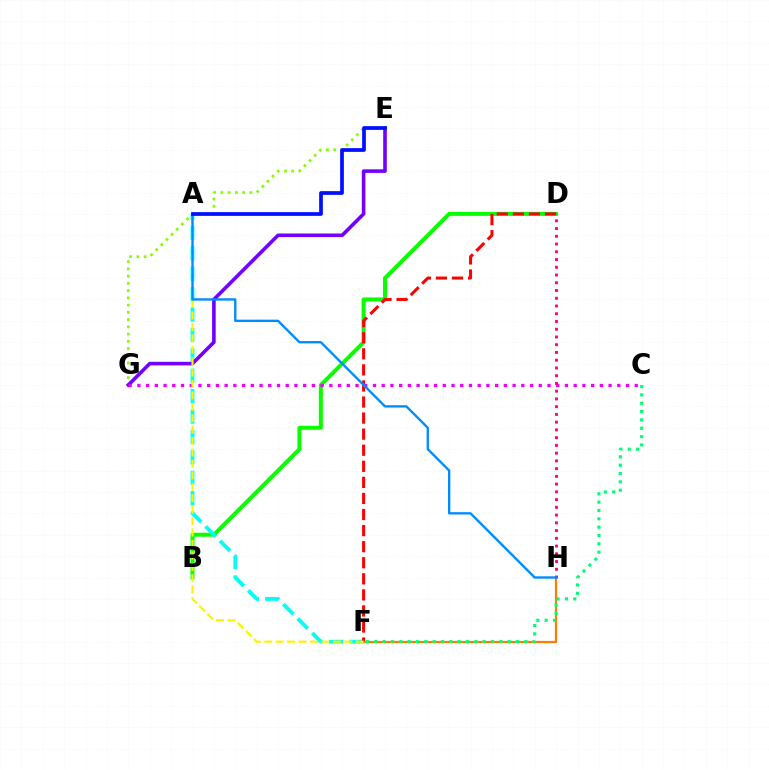{('B', 'D'): [{'color': '#08ff00', 'line_style': 'solid', 'thickness': 2.87}], ('A', 'F'): [{'color': '#00fff6', 'line_style': 'dashed', 'thickness': 2.77}, {'color': '#fcf500', 'line_style': 'dashed', 'thickness': 1.55}], ('D', 'F'): [{'color': '#ff0000', 'line_style': 'dashed', 'thickness': 2.18}], ('E', 'G'): [{'color': '#84ff00', 'line_style': 'dotted', 'thickness': 1.97}, {'color': '#7200ff', 'line_style': 'solid', 'thickness': 2.59}], ('F', 'H'): [{'color': '#ff7c00', 'line_style': 'solid', 'thickness': 1.61}], ('C', 'G'): [{'color': '#ee00ff', 'line_style': 'dotted', 'thickness': 2.37}], ('D', 'H'): [{'color': '#ff0094', 'line_style': 'dotted', 'thickness': 2.1}], ('A', 'H'): [{'color': '#008cff', 'line_style': 'solid', 'thickness': 1.69}], ('C', 'F'): [{'color': '#00ff74', 'line_style': 'dotted', 'thickness': 2.26}], ('A', 'E'): [{'color': '#0010ff', 'line_style': 'solid', 'thickness': 2.69}]}